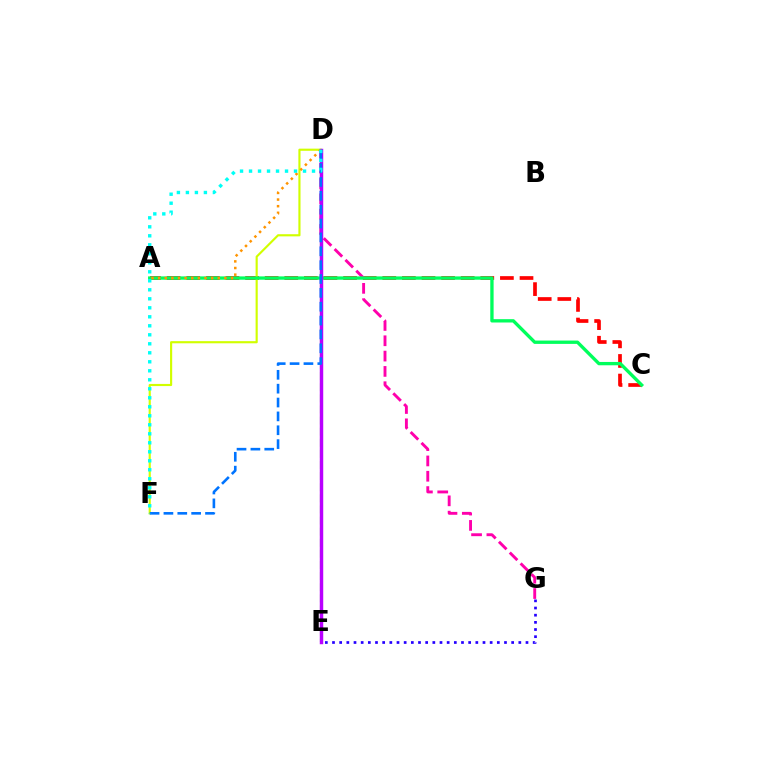{('D', 'E'): [{'color': '#3dff00', 'line_style': 'dashed', 'thickness': 1.51}, {'color': '#b900ff', 'line_style': 'solid', 'thickness': 2.48}], ('A', 'C'): [{'color': '#ff0000', 'line_style': 'dashed', 'thickness': 2.66}, {'color': '#00ff5c', 'line_style': 'solid', 'thickness': 2.4}], ('D', 'G'): [{'color': '#ff00ac', 'line_style': 'dashed', 'thickness': 2.08}], ('E', 'G'): [{'color': '#2500ff', 'line_style': 'dotted', 'thickness': 1.95}], ('D', 'F'): [{'color': '#d1ff00', 'line_style': 'solid', 'thickness': 1.55}, {'color': '#0074ff', 'line_style': 'dashed', 'thickness': 1.88}, {'color': '#00fff6', 'line_style': 'dotted', 'thickness': 2.45}], ('A', 'D'): [{'color': '#ff9400', 'line_style': 'dotted', 'thickness': 1.8}]}